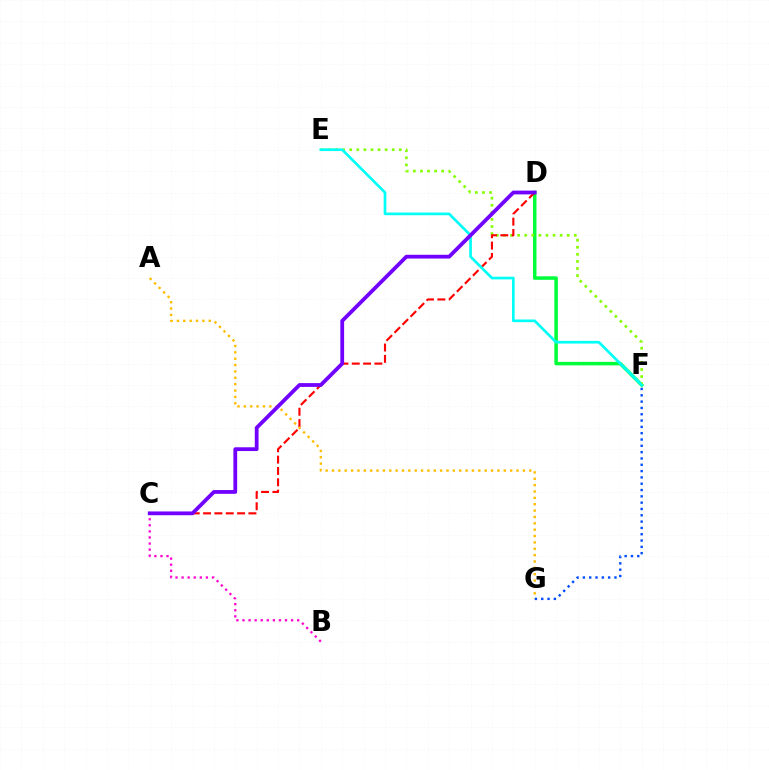{('B', 'C'): [{'color': '#ff00cf', 'line_style': 'dotted', 'thickness': 1.65}], ('D', 'F'): [{'color': '#00ff39', 'line_style': 'solid', 'thickness': 2.53}], ('E', 'F'): [{'color': '#84ff00', 'line_style': 'dotted', 'thickness': 1.93}, {'color': '#00fff6', 'line_style': 'solid', 'thickness': 1.92}], ('C', 'D'): [{'color': '#ff0000', 'line_style': 'dashed', 'thickness': 1.54}, {'color': '#7200ff', 'line_style': 'solid', 'thickness': 2.72}], ('A', 'G'): [{'color': '#ffbd00', 'line_style': 'dotted', 'thickness': 1.73}], ('F', 'G'): [{'color': '#004bff', 'line_style': 'dotted', 'thickness': 1.72}]}